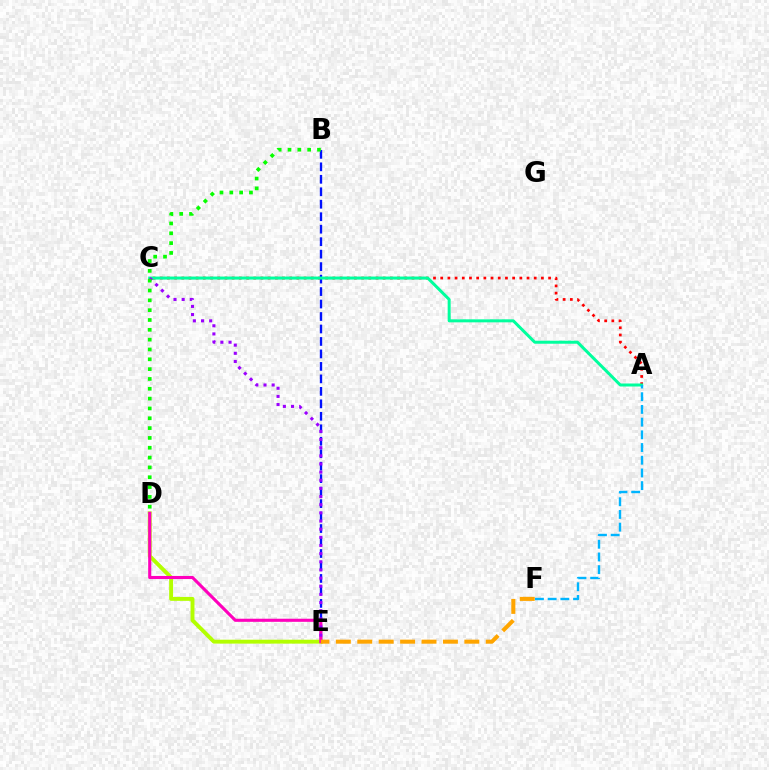{('A', 'C'): [{'color': '#ff0000', 'line_style': 'dotted', 'thickness': 1.95}, {'color': '#00ff9d', 'line_style': 'solid', 'thickness': 2.16}], ('B', 'E'): [{'color': '#0010ff', 'line_style': 'dashed', 'thickness': 1.69}], ('D', 'E'): [{'color': '#b3ff00', 'line_style': 'solid', 'thickness': 2.81}, {'color': '#ff00bd', 'line_style': 'solid', 'thickness': 2.23}], ('E', 'F'): [{'color': '#ffa500', 'line_style': 'dashed', 'thickness': 2.91}], ('C', 'E'): [{'color': '#9b00ff', 'line_style': 'dotted', 'thickness': 2.21}], ('B', 'D'): [{'color': '#08ff00', 'line_style': 'dotted', 'thickness': 2.67}], ('A', 'F'): [{'color': '#00b5ff', 'line_style': 'dashed', 'thickness': 1.73}]}